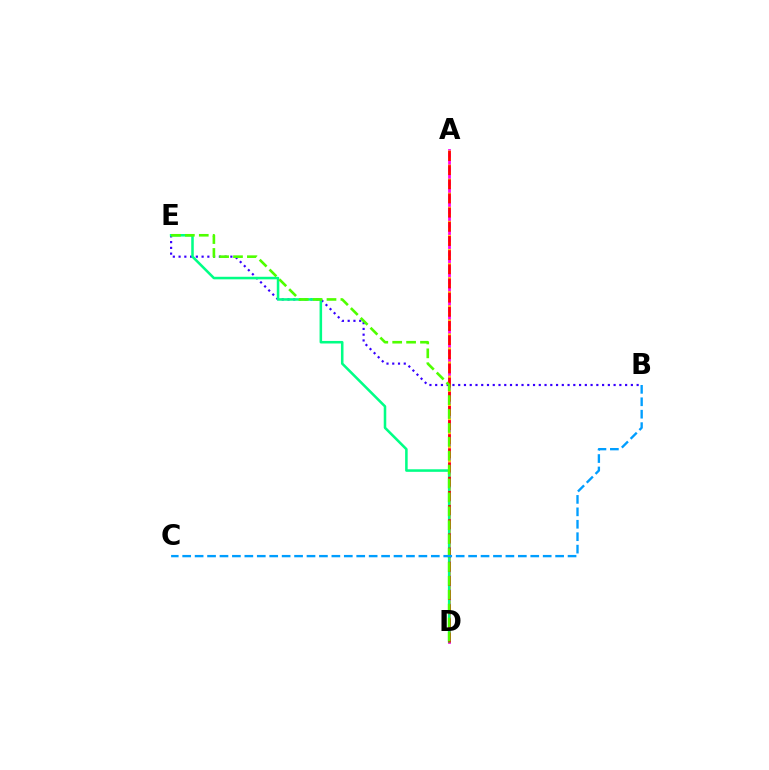{('A', 'D'): [{'color': '#ff00ed', 'line_style': 'solid', 'thickness': 1.99}, {'color': '#ffd500', 'line_style': 'dotted', 'thickness': 1.91}, {'color': '#ff0000', 'line_style': 'dashed', 'thickness': 1.92}], ('B', 'E'): [{'color': '#3700ff', 'line_style': 'dotted', 'thickness': 1.56}], ('D', 'E'): [{'color': '#00ff86', 'line_style': 'solid', 'thickness': 1.83}, {'color': '#4fff00', 'line_style': 'dashed', 'thickness': 1.89}], ('B', 'C'): [{'color': '#009eff', 'line_style': 'dashed', 'thickness': 1.69}]}